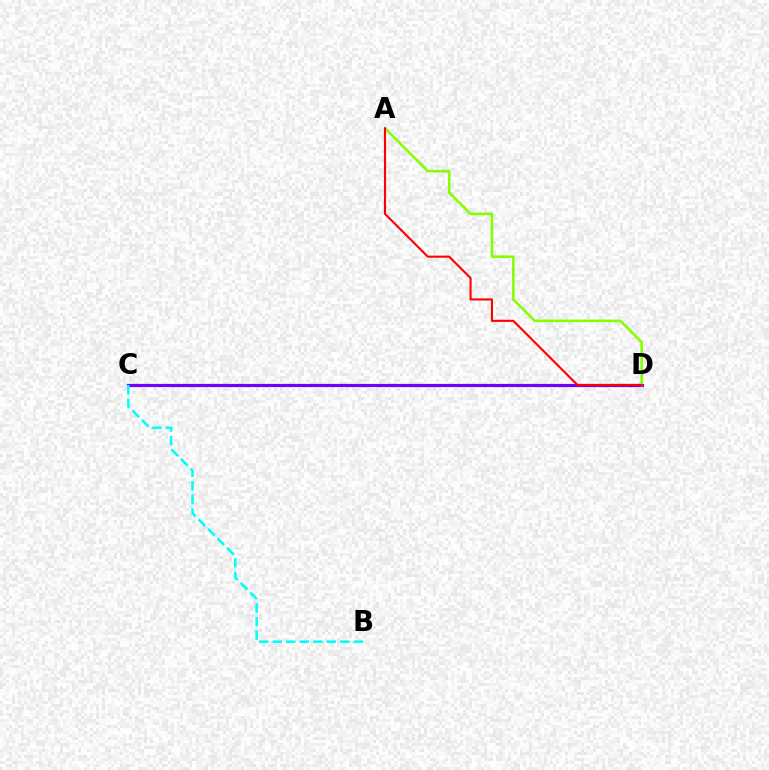{('C', 'D'): [{'color': '#7200ff', 'line_style': 'solid', 'thickness': 2.29}], ('B', 'C'): [{'color': '#00fff6', 'line_style': 'dashed', 'thickness': 1.84}], ('A', 'D'): [{'color': '#84ff00', 'line_style': 'solid', 'thickness': 1.85}, {'color': '#ff0000', 'line_style': 'solid', 'thickness': 1.52}]}